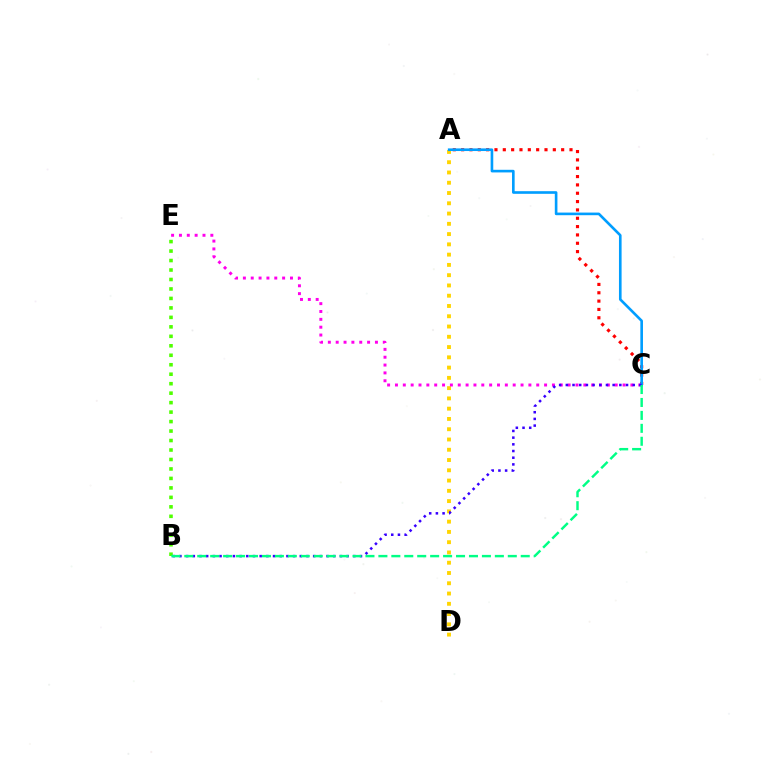{('A', 'C'): [{'color': '#ff0000', 'line_style': 'dotted', 'thickness': 2.27}, {'color': '#009eff', 'line_style': 'solid', 'thickness': 1.89}], ('A', 'D'): [{'color': '#ffd500', 'line_style': 'dotted', 'thickness': 2.79}], ('C', 'E'): [{'color': '#ff00ed', 'line_style': 'dotted', 'thickness': 2.13}], ('B', 'E'): [{'color': '#4fff00', 'line_style': 'dotted', 'thickness': 2.57}], ('B', 'C'): [{'color': '#3700ff', 'line_style': 'dotted', 'thickness': 1.82}, {'color': '#00ff86', 'line_style': 'dashed', 'thickness': 1.76}]}